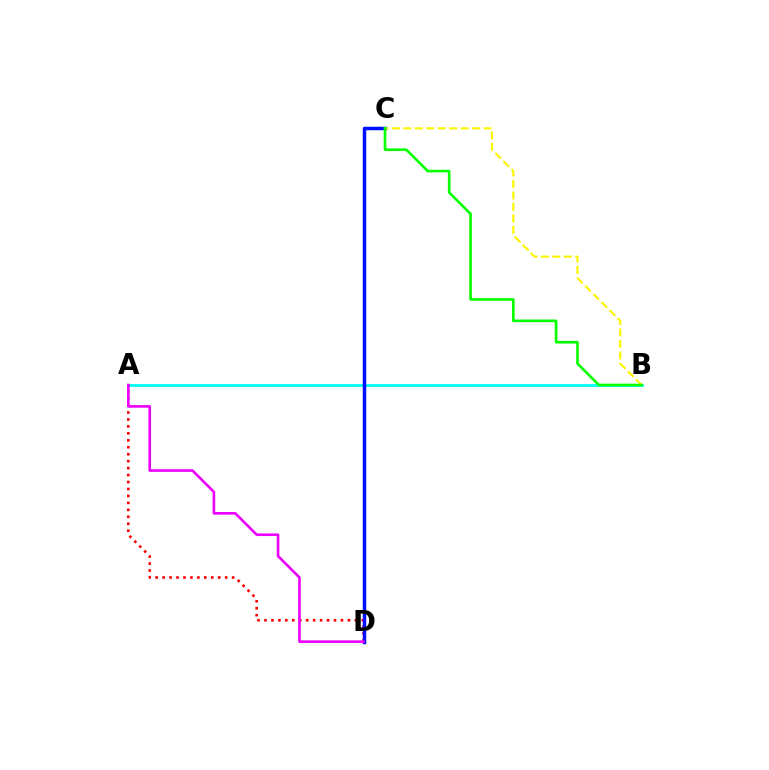{('A', 'B'): [{'color': '#00fff6', 'line_style': 'solid', 'thickness': 2.01}], ('A', 'D'): [{'color': '#ff0000', 'line_style': 'dotted', 'thickness': 1.89}, {'color': '#ee00ff', 'line_style': 'solid', 'thickness': 1.9}], ('C', 'D'): [{'color': '#0010ff', 'line_style': 'solid', 'thickness': 2.52}], ('B', 'C'): [{'color': '#fcf500', 'line_style': 'dashed', 'thickness': 1.56}, {'color': '#08ff00', 'line_style': 'solid', 'thickness': 1.91}]}